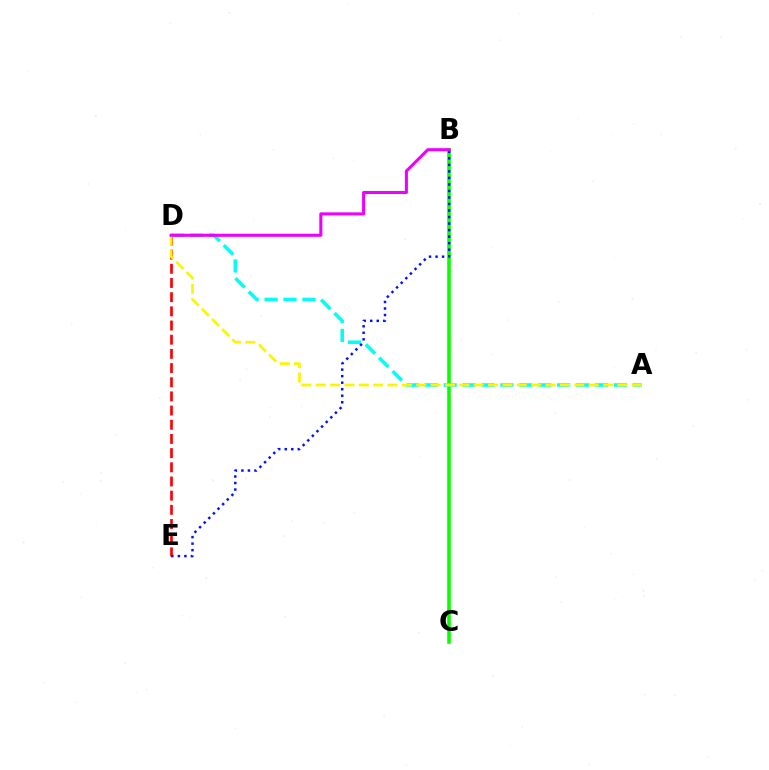{('B', 'C'): [{'color': '#08ff00', 'line_style': 'solid', 'thickness': 2.58}], ('D', 'E'): [{'color': '#ff0000', 'line_style': 'dashed', 'thickness': 1.93}], ('A', 'D'): [{'color': '#00fff6', 'line_style': 'dashed', 'thickness': 2.57}, {'color': '#fcf500', 'line_style': 'dashed', 'thickness': 1.95}], ('B', 'E'): [{'color': '#0010ff', 'line_style': 'dotted', 'thickness': 1.77}], ('B', 'D'): [{'color': '#ee00ff', 'line_style': 'solid', 'thickness': 2.2}]}